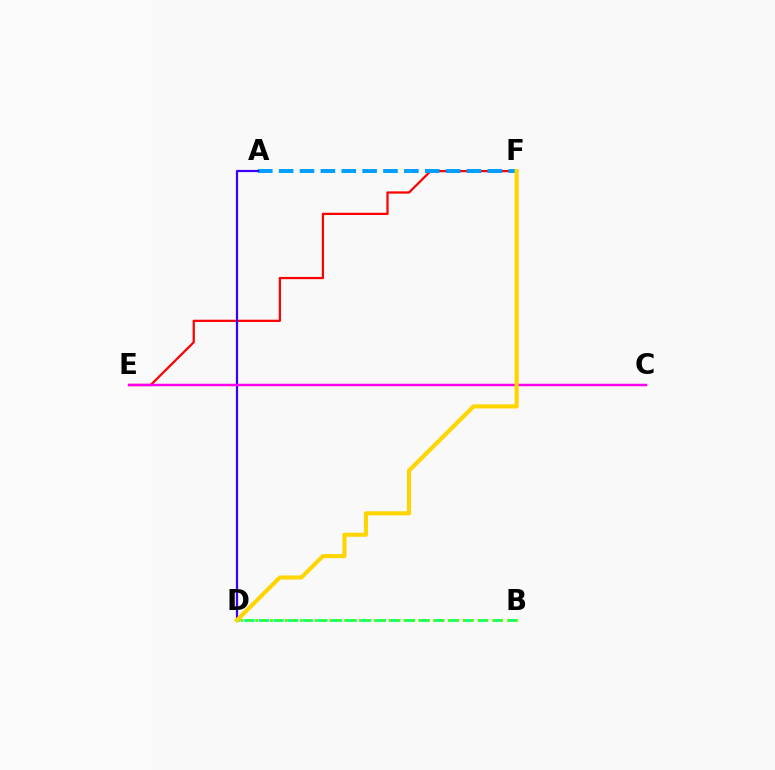{('E', 'F'): [{'color': '#ff0000', 'line_style': 'solid', 'thickness': 1.62}], ('A', 'F'): [{'color': '#009eff', 'line_style': 'dashed', 'thickness': 2.83}], ('A', 'D'): [{'color': '#3700ff', 'line_style': 'solid', 'thickness': 1.6}], ('C', 'E'): [{'color': '#ff00ed', 'line_style': 'solid', 'thickness': 1.78}], ('B', 'D'): [{'color': '#00ff86', 'line_style': 'dashed', 'thickness': 1.99}, {'color': '#4fff00', 'line_style': 'dotted', 'thickness': 2.01}], ('D', 'F'): [{'color': '#ffd500', 'line_style': 'solid', 'thickness': 2.96}]}